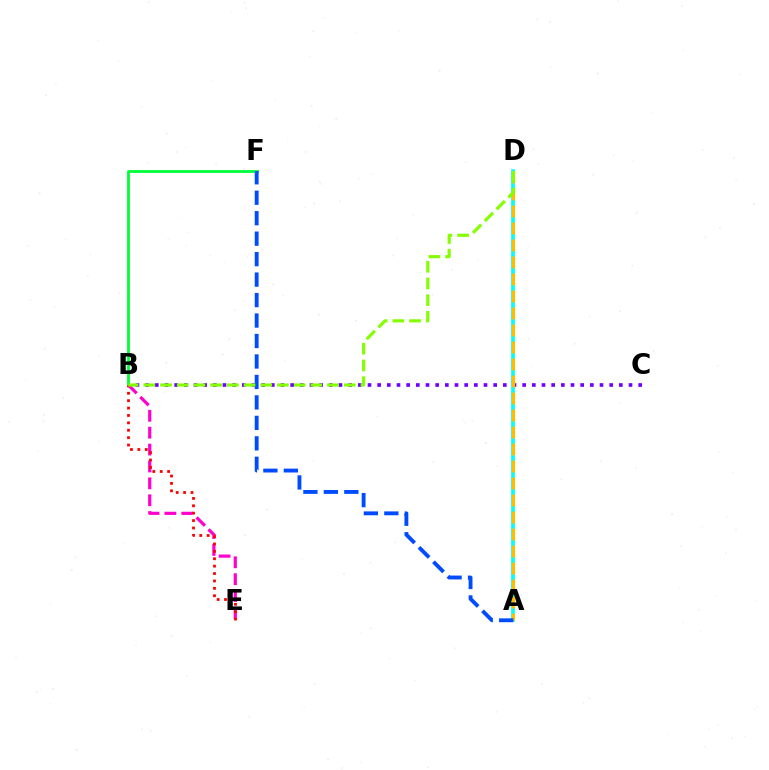{('B', 'C'): [{'color': '#7200ff', 'line_style': 'dotted', 'thickness': 2.63}], ('B', 'F'): [{'color': '#00ff39', 'line_style': 'solid', 'thickness': 2.02}], ('A', 'D'): [{'color': '#00fff6', 'line_style': 'solid', 'thickness': 2.64}, {'color': '#ffbd00', 'line_style': 'dashed', 'thickness': 2.31}], ('B', 'E'): [{'color': '#ff00cf', 'line_style': 'dashed', 'thickness': 2.29}, {'color': '#ff0000', 'line_style': 'dotted', 'thickness': 2.01}], ('A', 'F'): [{'color': '#004bff', 'line_style': 'dashed', 'thickness': 2.78}], ('B', 'D'): [{'color': '#84ff00', 'line_style': 'dashed', 'thickness': 2.27}]}